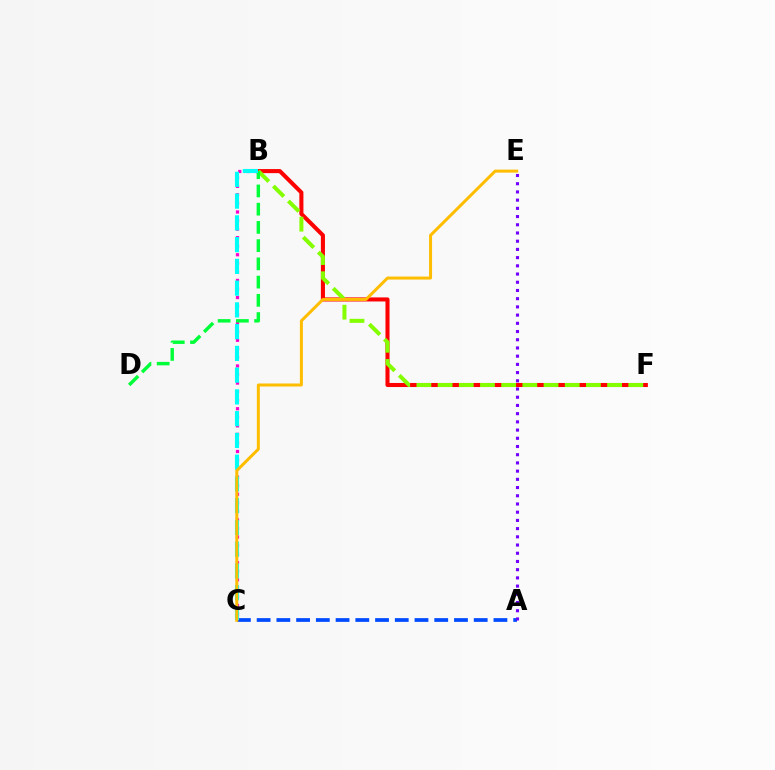{('B', 'C'): [{'color': '#ff00cf', 'line_style': 'dotted', 'thickness': 2.32}, {'color': '#00fff6', 'line_style': 'dashed', 'thickness': 2.96}], ('B', 'F'): [{'color': '#ff0000', 'line_style': 'solid', 'thickness': 2.93}, {'color': '#84ff00', 'line_style': 'dashed', 'thickness': 2.88}], ('A', 'C'): [{'color': '#004bff', 'line_style': 'dashed', 'thickness': 2.68}], ('B', 'D'): [{'color': '#00ff39', 'line_style': 'dashed', 'thickness': 2.48}], ('C', 'E'): [{'color': '#ffbd00', 'line_style': 'solid', 'thickness': 2.16}], ('A', 'E'): [{'color': '#7200ff', 'line_style': 'dotted', 'thickness': 2.23}]}